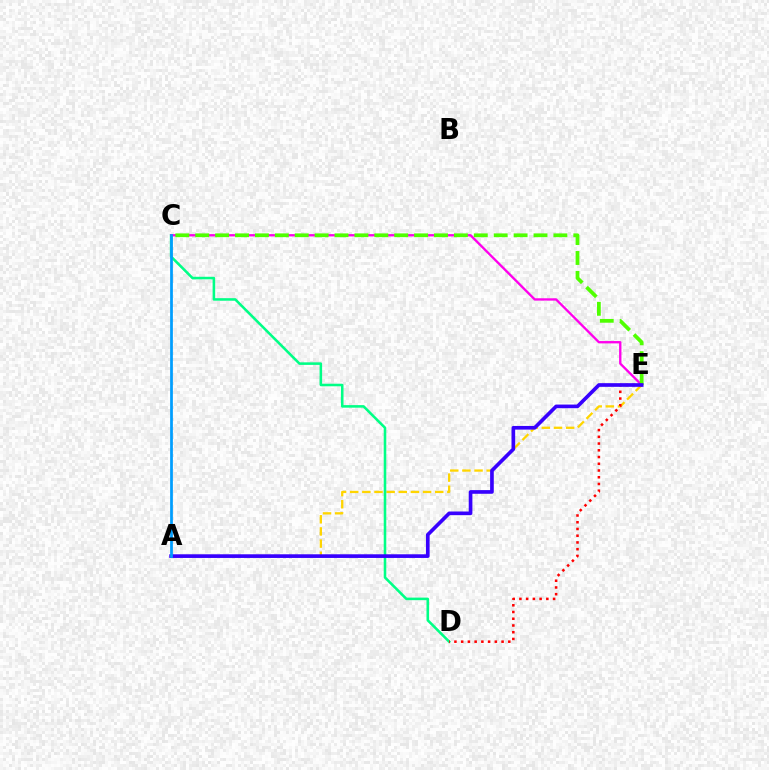{('A', 'E'): [{'color': '#ffd500', 'line_style': 'dashed', 'thickness': 1.65}, {'color': '#3700ff', 'line_style': 'solid', 'thickness': 2.64}], ('C', 'D'): [{'color': '#00ff86', 'line_style': 'solid', 'thickness': 1.84}], ('C', 'E'): [{'color': '#ff00ed', 'line_style': 'solid', 'thickness': 1.68}, {'color': '#4fff00', 'line_style': 'dashed', 'thickness': 2.7}], ('D', 'E'): [{'color': '#ff0000', 'line_style': 'dotted', 'thickness': 1.83}], ('A', 'C'): [{'color': '#009eff', 'line_style': 'solid', 'thickness': 1.98}]}